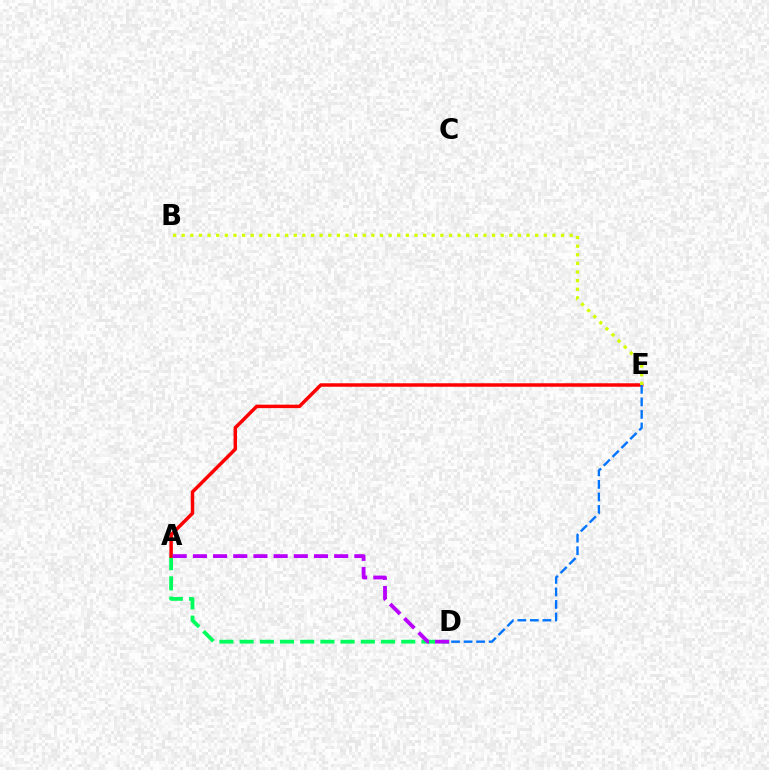{('A', 'D'): [{'color': '#00ff5c', 'line_style': 'dashed', 'thickness': 2.75}, {'color': '#b900ff', 'line_style': 'dashed', 'thickness': 2.74}], ('A', 'E'): [{'color': '#ff0000', 'line_style': 'solid', 'thickness': 2.5}], ('B', 'E'): [{'color': '#d1ff00', 'line_style': 'dotted', 'thickness': 2.34}], ('D', 'E'): [{'color': '#0074ff', 'line_style': 'dashed', 'thickness': 1.7}]}